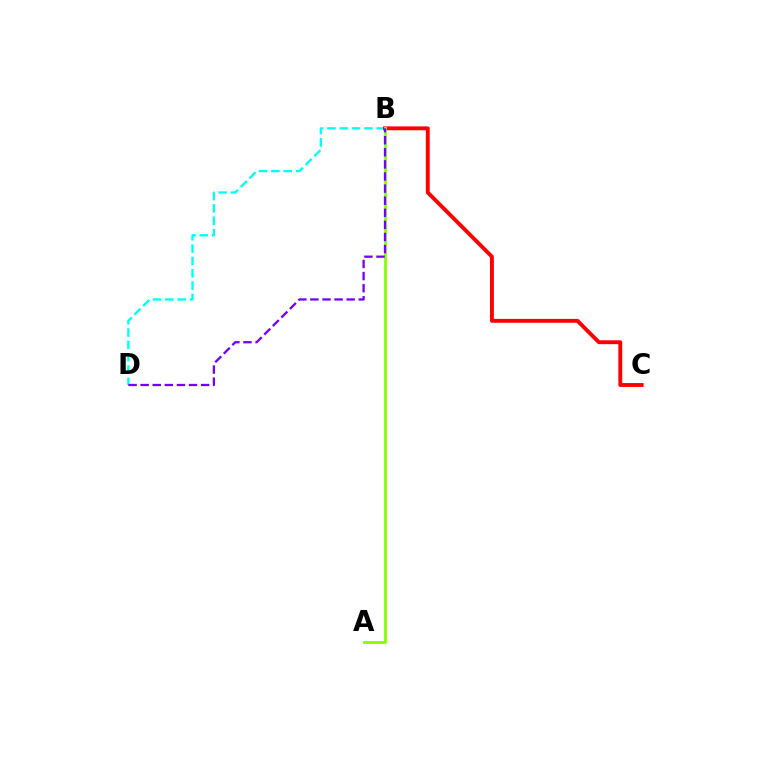{('B', 'D'): [{'color': '#00fff6', 'line_style': 'dashed', 'thickness': 1.67}, {'color': '#7200ff', 'line_style': 'dashed', 'thickness': 1.64}], ('B', 'C'): [{'color': '#ff0000', 'line_style': 'solid', 'thickness': 2.79}], ('A', 'B'): [{'color': '#84ff00', 'line_style': 'solid', 'thickness': 2.0}]}